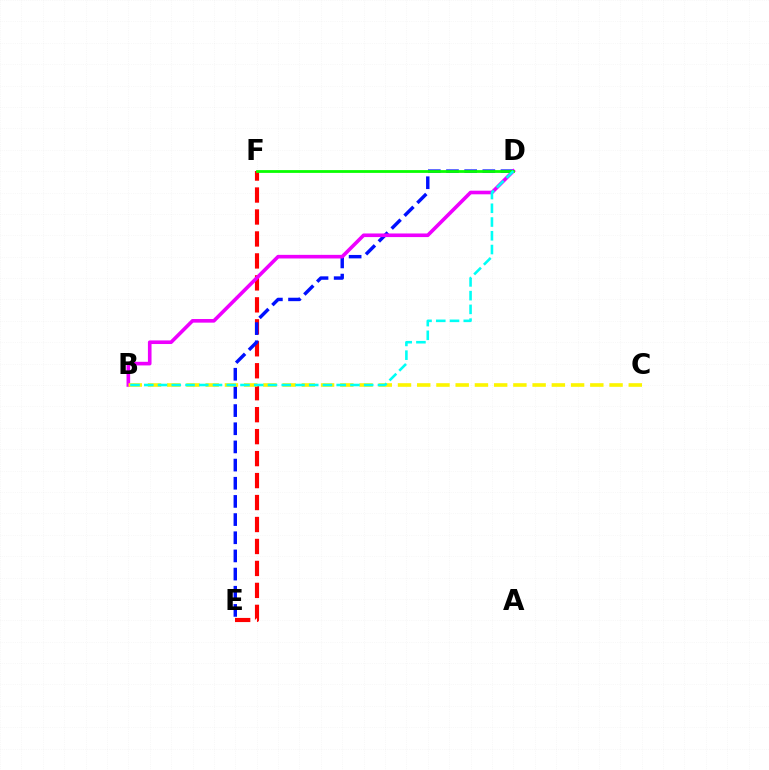{('E', 'F'): [{'color': '#ff0000', 'line_style': 'dashed', 'thickness': 2.98}], ('D', 'E'): [{'color': '#0010ff', 'line_style': 'dashed', 'thickness': 2.47}], ('B', 'D'): [{'color': '#ee00ff', 'line_style': 'solid', 'thickness': 2.6}, {'color': '#00fff6', 'line_style': 'dashed', 'thickness': 1.87}], ('D', 'F'): [{'color': '#08ff00', 'line_style': 'solid', 'thickness': 2.0}], ('B', 'C'): [{'color': '#fcf500', 'line_style': 'dashed', 'thickness': 2.61}]}